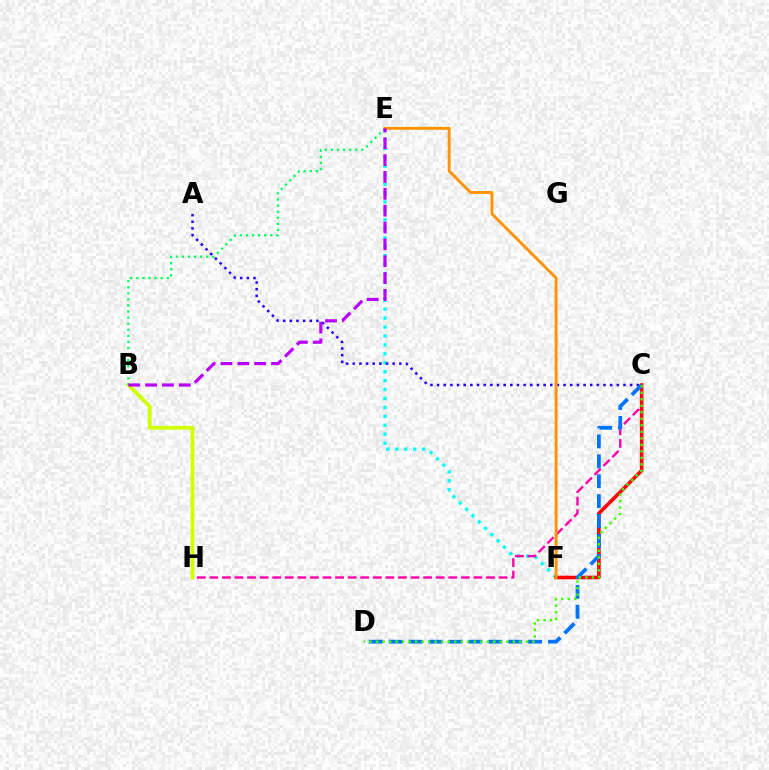{('E', 'F'): [{'color': '#00fff6', 'line_style': 'dotted', 'thickness': 2.43}, {'color': '#ff9400', 'line_style': 'solid', 'thickness': 2.09}], ('C', 'H'): [{'color': '#ff00ac', 'line_style': 'dashed', 'thickness': 1.71}], ('A', 'C'): [{'color': '#2500ff', 'line_style': 'dotted', 'thickness': 1.81}], ('C', 'F'): [{'color': '#ff0000', 'line_style': 'solid', 'thickness': 2.58}], ('C', 'D'): [{'color': '#0074ff', 'line_style': 'dashed', 'thickness': 2.71}, {'color': '#3dff00', 'line_style': 'dotted', 'thickness': 1.77}], ('B', 'H'): [{'color': '#d1ff00', 'line_style': 'solid', 'thickness': 2.71}], ('B', 'E'): [{'color': '#00ff5c', 'line_style': 'dotted', 'thickness': 1.65}, {'color': '#b900ff', 'line_style': 'dashed', 'thickness': 2.29}]}